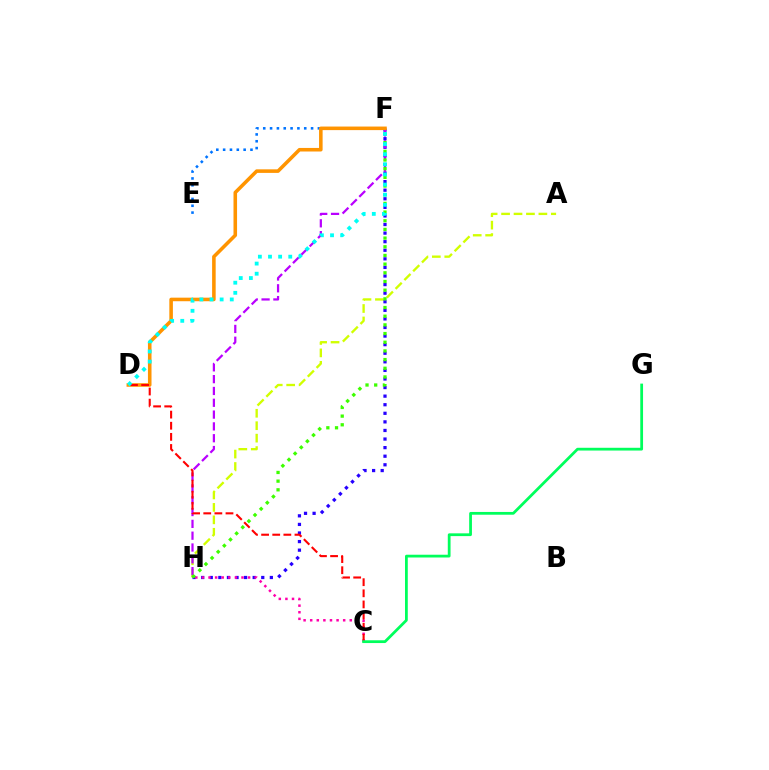{('A', 'H'): [{'color': '#d1ff00', 'line_style': 'dashed', 'thickness': 1.69}], ('F', 'H'): [{'color': '#2500ff', 'line_style': 'dotted', 'thickness': 2.33}, {'color': '#b900ff', 'line_style': 'dashed', 'thickness': 1.6}, {'color': '#3dff00', 'line_style': 'dotted', 'thickness': 2.36}], ('E', 'F'): [{'color': '#0074ff', 'line_style': 'dotted', 'thickness': 1.86}], ('D', 'F'): [{'color': '#ff9400', 'line_style': 'solid', 'thickness': 2.57}, {'color': '#00fff6', 'line_style': 'dotted', 'thickness': 2.75}], ('C', 'H'): [{'color': '#ff00ac', 'line_style': 'dotted', 'thickness': 1.79}], ('C', 'D'): [{'color': '#ff0000', 'line_style': 'dashed', 'thickness': 1.51}], ('C', 'G'): [{'color': '#00ff5c', 'line_style': 'solid', 'thickness': 1.99}]}